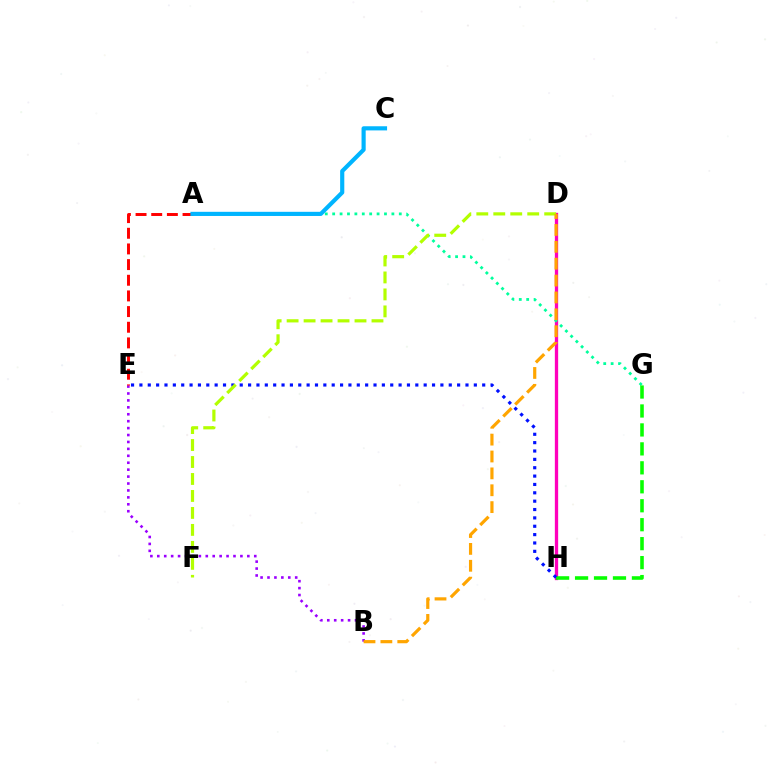{('D', 'H'): [{'color': '#ff00bd', 'line_style': 'solid', 'thickness': 2.38}], ('A', 'G'): [{'color': '#00ff9d', 'line_style': 'dotted', 'thickness': 2.01}], ('G', 'H'): [{'color': '#08ff00', 'line_style': 'dashed', 'thickness': 2.58}], ('B', 'E'): [{'color': '#9b00ff', 'line_style': 'dotted', 'thickness': 1.88}], ('E', 'H'): [{'color': '#0010ff', 'line_style': 'dotted', 'thickness': 2.27}], ('A', 'E'): [{'color': '#ff0000', 'line_style': 'dashed', 'thickness': 2.13}], ('D', 'F'): [{'color': '#b3ff00', 'line_style': 'dashed', 'thickness': 2.31}], ('A', 'C'): [{'color': '#00b5ff', 'line_style': 'solid', 'thickness': 2.99}], ('B', 'D'): [{'color': '#ffa500', 'line_style': 'dashed', 'thickness': 2.29}]}